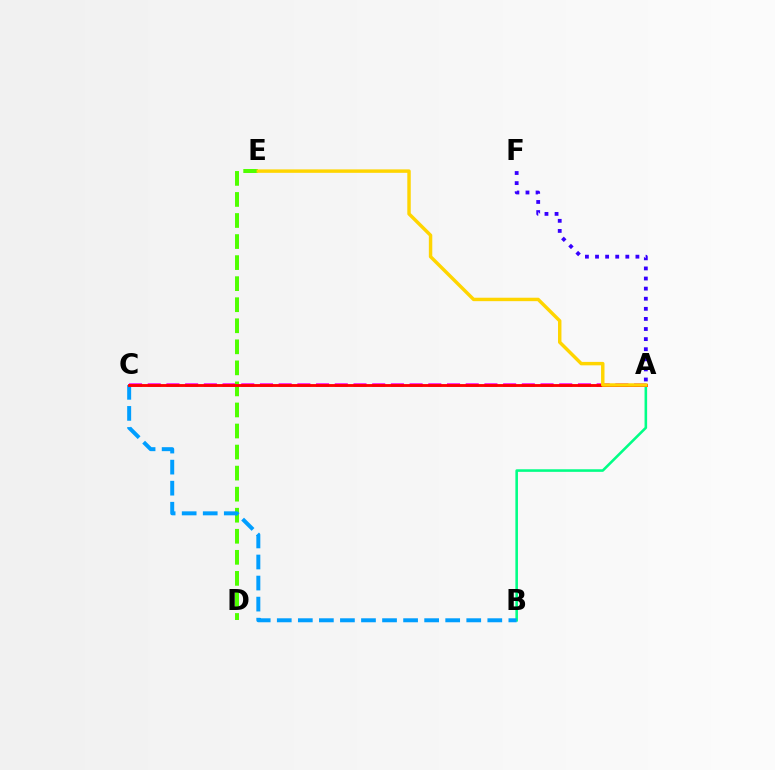{('A', 'C'): [{'color': '#ff00ed', 'line_style': 'dashed', 'thickness': 2.54}, {'color': '#ff0000', 'line_style': 'solid', 'thickness': 2.06}], ('D', 'E'): [{'color': '#4fff00', 'line_style': 'dashed', 'thickness': 2.86}], ('A', 'B'): [{'color': '#00ff86', 'line_style': 'solid', 'thickness': 1.85}], ('B', 'C'): [{'color': '#009eff', 'line_style': 'dashed', 'thickness': 2.86}], ('A', 'F'): [{'color': '#3700ff', 'line_style': 'dotted', 'thickness': 2.74}], ('A', 'E'): [{'color': '#ffd500', 'line_style': 'solid', 'thickness': 2.48}]}